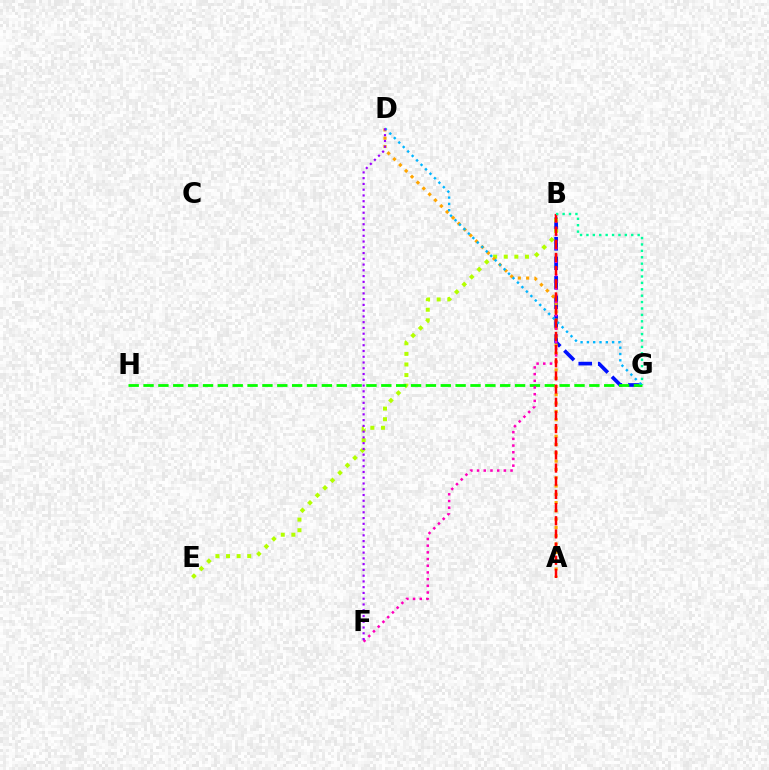{('B', 'G'): [{'color': '#0010ff', 'line_style': 'dashed', 'thickness': 2.65}, {'color': '#00ff9d', 'line_style': 'dotted', 'thickness': 1.74}], ('B', 'E'): [{'color': '#b3ff00', 'line_style': 'dotted', 'thickness': 2.88}], ('G', 'H'): [{'color': '#08ff00', 'line_style': 'dashed', 'thickness': 2.02}], ('A', 'D'): [{'color': '#ffa500', 'line_style': 'dotted', 'thickness': 2.25}], ('B', 'F'): [{'color': '#ff00bd', 'line_style': 'dotted', 'thickness': 1.82}], ('D', 'G'): [{'color': '#00b5ff', 'line_style': 'dotted', 'thickness': 1.71}], ('D', 'F'): [{'color': '#9b00ff', 'line_style': 'dotted', 'thickness': 1.57}], ('A', 'B'): [{'color': '#ff0000', 'line_style': 'dashed', 'thickness': 1.79}]}